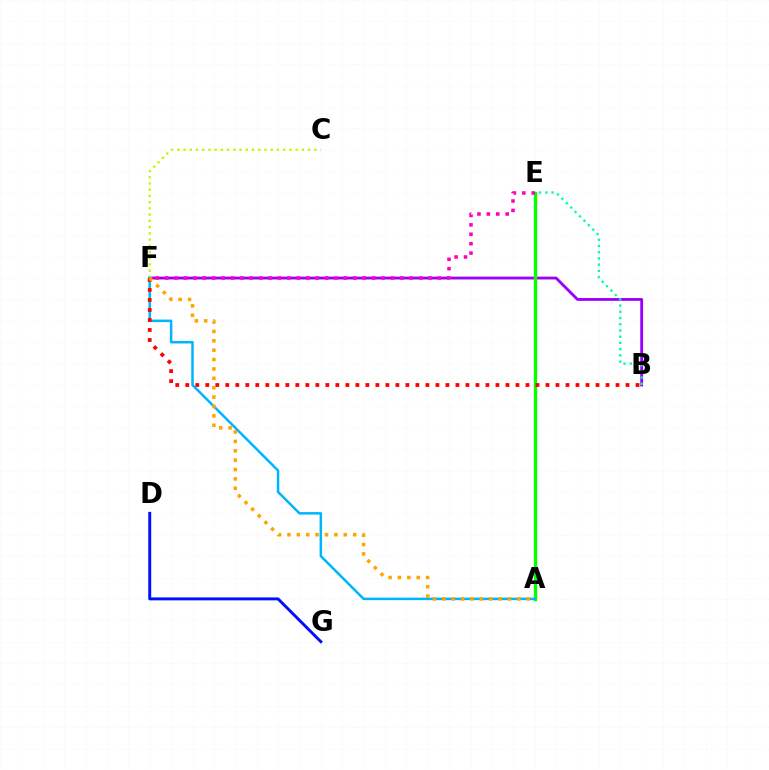{('B', 'F'): [{'color': '#9b00ff', 'line_style': 'solid', 'thickness': 2.04}, {'color': '#ff0000', 'line_style': 'dotted', 'thickness': 2.72}], ('D', 'G'): [{'color': '#0010ff', 'line_style': 'solid', 'thickness': 2.12}], ('B', 'E'): [{'color': '#00ff9d', 'line_style': 'dotted', 'thickness': 1.69}], ('A', 'E'): [{'color': '#08ff00', 'line_style': 'solid', 'thickness': 2.43}], ('C', 'F'): [{'color': '#b3ff00', 'line_style': 'dotted', 'thickness': 1.69}], ('A', 'F'): [{'color': '#00b5ff', 'line_style': 'solid', 'thickness': 1.8}, {'color': '#ffa500', 'line_style': 'dotted', 'thickness': 2.55}], ('E', 'F'): [{'color': '#ff00bd', 'line_style': 'dotted', 'thickness': 2.56}]}